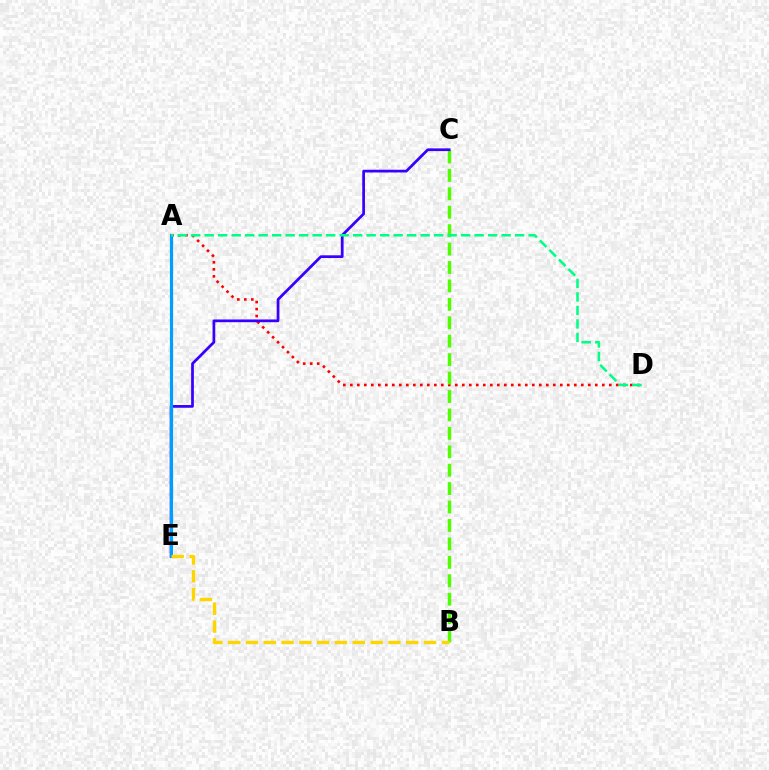{('A', 'E'): [{'color': '#ff00ed', 'line_style': 'dotted', 'thickness': 1.8}, {'color': '#009eff', 'line_style': 'solid', 'thickness': 2.28}], ('A', 'D'): [{'color': '#ff0000', 'line_style': 'dotted', 'thickness': 1.9}, {'color': '#00ff86', 'line_style': 'dashed', 'thickness': 1.83}], ('B', 'C'): [{'color': '#4fff00', 'line_style': 'dashed', 'thickness': 2.5}], ('C', 'E'): [{'color': '#3700ff', 'line_style': 'solid', 'thickness': 1.97}], ('B', 'E'): [{'color': '#ffd500', 'line_style': 'dashed', 'thickness': 2.42}]}